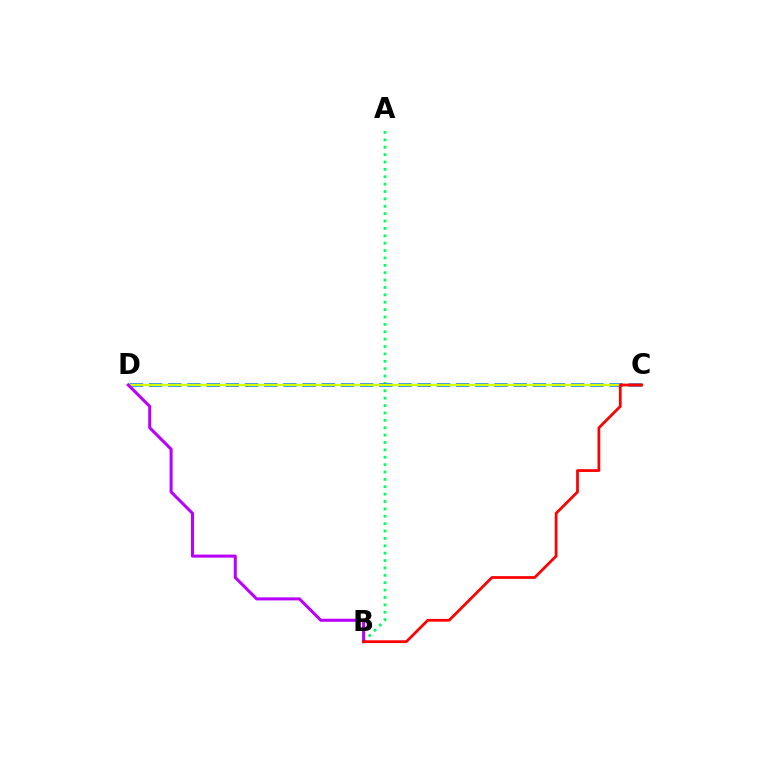{('A', 'B'): [{'color': '#00ff5c', 'line_style': 'dotted', 'thickness': 2.01}], ('C', 'D'): [{'color': '#0074ff', 'line_style': 'dashed', 'thickness': 2.61}, {'color': '#d1ff00', 'line_style': 'solid', 'thickness': 1.66}], ('B', 'D'): [{'color': '#b900ff', 'line_style': 'solid', 'thickness': 2.19}], ('B', 'C'): [{'color': '#ff0000', 'line_style': 'solid', 'thickness': 1.99}]}